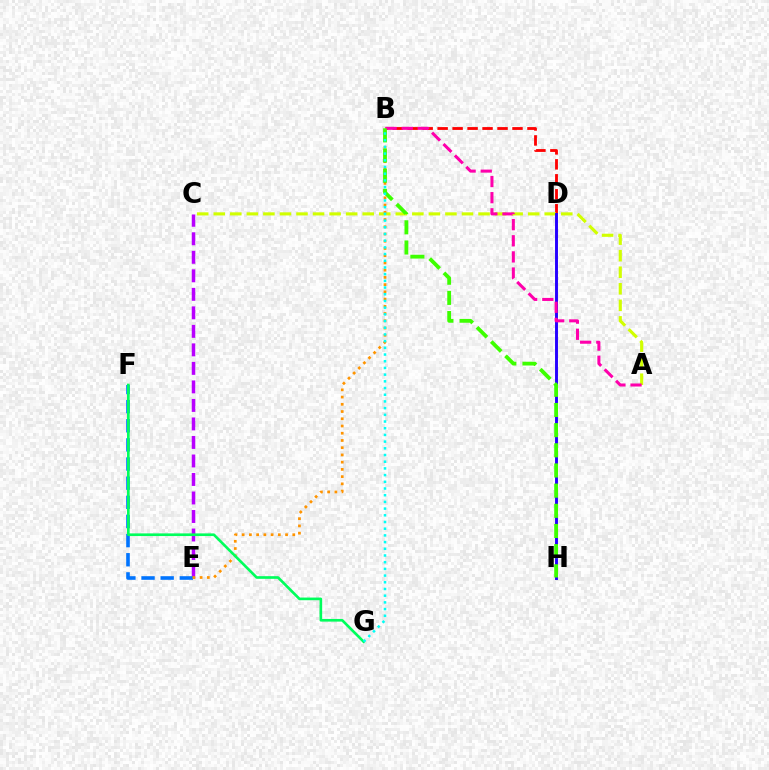{('B', 'D'): [{'color': '#ff0000', 'line_style': 'dashed', 'thickness': 2.03}], ('A', 'C'): [{'color': '#d1ff00', 'line_style': 'dashed', 'thickness': 2.25}], ('C', 'E'): [{'color': '#b900ff', 'line_style': 'dashed', 'thickness': 2.52}], ('D', 'H'): [{'color': '#2500ff', 'line_style': 'solid', 'thickness': 2.1}], ('E', 'F'): [{'color': '#0074ff', 'line_style': 'dashed', 'thickness': 2.6}], ('B', 'E'): [{'color': '#ff9400', 'line_style': 'dotted', 'thickness': 1.96}], ('A', 'B'): [{'color': '#ff00ac', 'line_style': 'dashed', 'thickness': 2.19}], ('B', 'H'): [{'color': '#3dff00', 'line_style': 'dashed', 'thickness': 2.74}], ('F', 'G'): [{'color': '#00ff5c', 'line_style': 'solid', 'thickness': 1.92}], ('B', 'G'): [{'color': '#00fff6', 'line_style': 'dotted', 'thickness': 1.82}]}